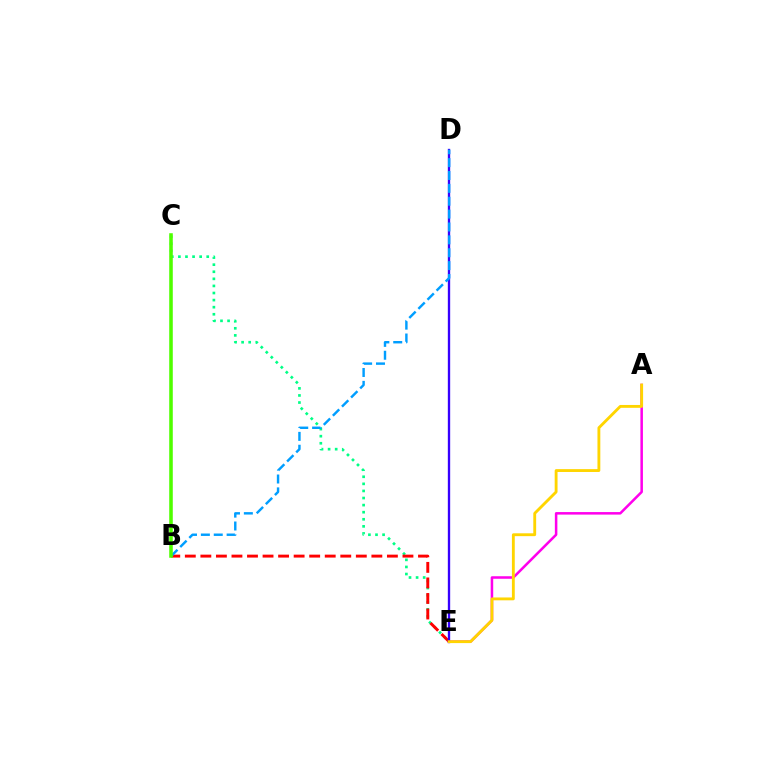{('C', 'E'): [{'color': '#00ff86', 'line_style': 'dotted', 'thickness': 1.92}], ('B', 'E'): [{'color': '#ff0000', 'line_style': 'dashed', 'thickness': 2.11}], ('A', 'E'): [{'color': '#ff00ed', 'line_style': 'solid', 'thickness': 1.82}, {'color': '#ffd500', 'line_style': 'solid', 'thickness': 2.05}], ('D', 'E'): [{'color': '#3700ff', 'line_style': 'solid', 'thickness': 1.69}], ('B', 'D'): [{'color': '#009eff', 'line_style': 'dashed', 'thickness': 1.75}], ('B', 'C'): [{'color': '#4fff00', 'line_style': 'solid', 'thickness': 2.57}]}